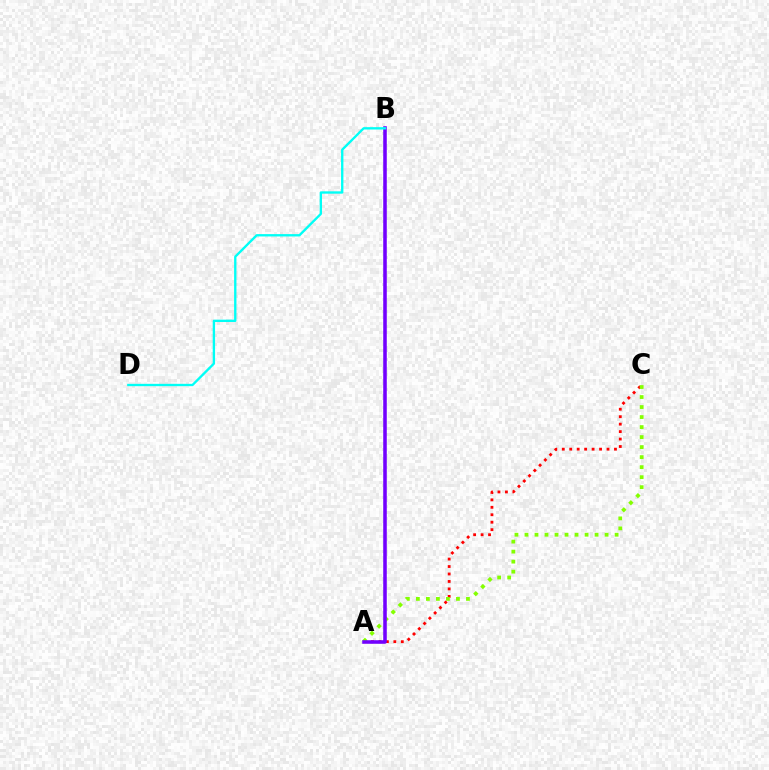{('A', 'C'): [{'color': '#ff0000', 'line_style': 'dotted', 'thickness': 2.03}, {'color': '#84ff00', 'line_style': 'dotted', 'thickness': 2.72}], ('A', 'B'): [{'color': '#7200ff', 'line_style': 'solid', 'thickness': 2.56}], ('B', 'D'): [{'color': '#00fff6', 'line_style': 'solid', 'thickness': 1.69}]}